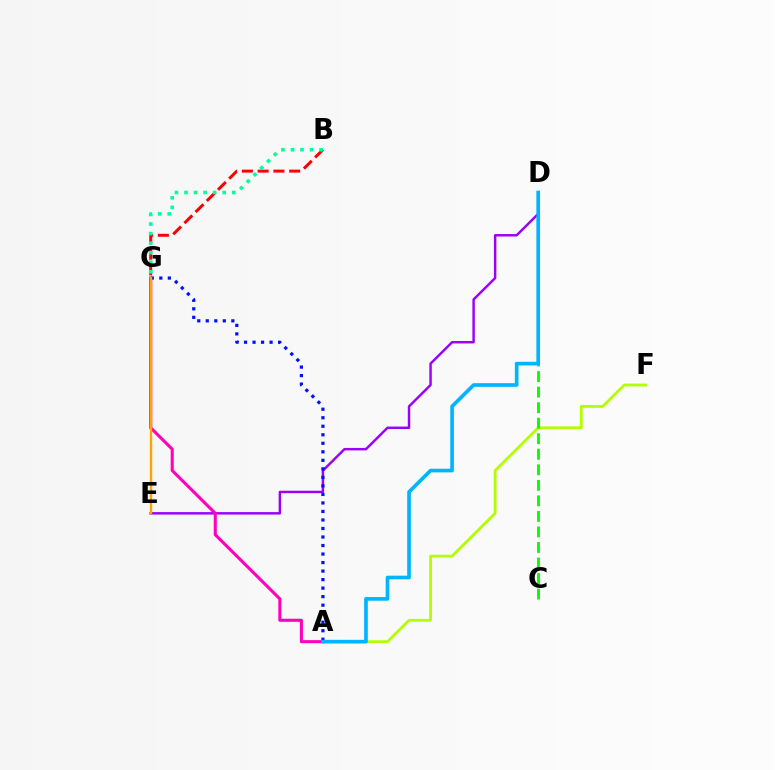{('B', 'G'): [{'color': '#ff0000', 'line_style': 'dashed', 'thickness': 2.14}, {'color': '#00ff9d', 'line_style': 'dotted', 'thickness': 2.59}], ('D', 'E'): [{'color': '#9b00ff', 'line_style': 'solid', 'thickness': 1.77}], ('A', 'F'): [{'color': '#b3ff00', 'line_style': 'solid', 'thickness': 2.02}], ('C', 'D'): [{'color': '#08ff00', 'line_style': 'dashed', 'thickness': 2.11}], ('A', 'G'): [{'color': '#ff00bd', 'line_style': 'solid', 'thickness': 2.22}, {'color': '#0010ff', 'line_style': 'dotted', 'thickness': 2.31}], ('A', 'D'): [{'color': '#00b5ff', 'line_style': 'solid', 'thickness': 2.63}], ('E', 'G'): [{'color': '#ffa500', 'line_style': 'solid', 'thickness': 1.71}]}